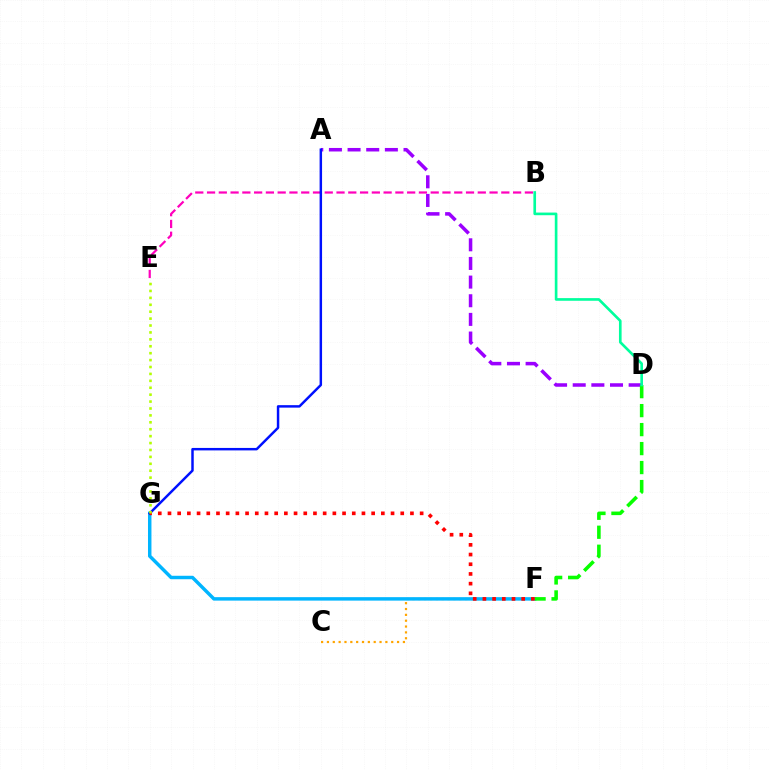{('C', 'F'): [{'color': '#ffa500', 'line_style': 'dotted', 'thickness': 1.59}], ('A', 'D'): [{'color': '#9b00ff', 'line_style': 'dashed', 'thickness': 2.53}], ('F', 'G'): [{'color': '#00b5ff', 'line_style': 'solid', 'thickness': 2.49}, {'color': '#ff0000', 'line_style': 'dotted', 'thickness': 2.64}], ('D', 'F'): [{'color': '#08ff00', 'line_style': 'dashed', 'thickness': 2.58}], ('B', 'E'): [{'color': '#ff00bd', 'line_style': 'dashed', 'thickness': 1.6}], ('A', 'G'): [{'color': '#0010ff', 'line_style': 'solid', 'thickness': 1.78}], ('E', 'G'): [{'color': '#b3ff00', 'line_style': 'dotted', 'thickness': 1.88}], ('B', 'D'): [{'color': '#00ff9d', 'line_style': 'solid', 'thickness': 1.91}]}